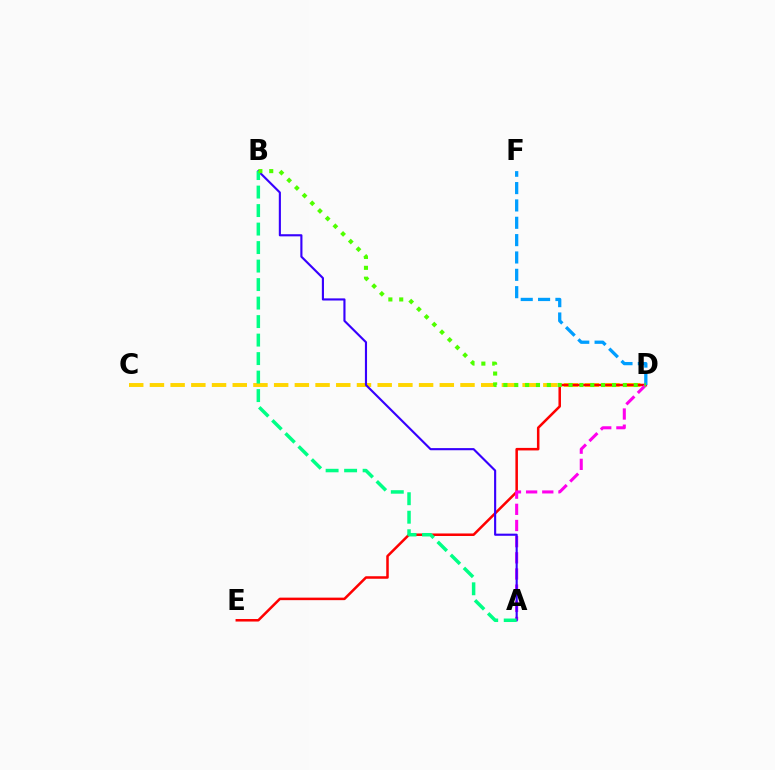{('C', 'D'): [{'color': '#ffd500', 'line_style': 'dashed', 'thickness': 2.81}], ('D', 'E'): [{'color': '#ff0000', 'line_style': 'solid', 'thickness': 1.82}], ('A', 'D'): [{'color': '#ff00ed', 'line_style': 'dashed', 'thickness': 2.2}], ('A', 'B'): [{'color': '#3700ff', 'line_style': 'solid', 'thickness': 1.53}, {'color': '#00ff86', 'line_style': 'dashed', 'thickness': 2.51}], ('D', 'F'): [{'color': '#009eff', 'line_style': 'dashed', 'thickness': 2.36}], ('B', 'D'): [{'color': '#4fff00', 'line_style': 'dotted', 'thickness': 2.95}]}